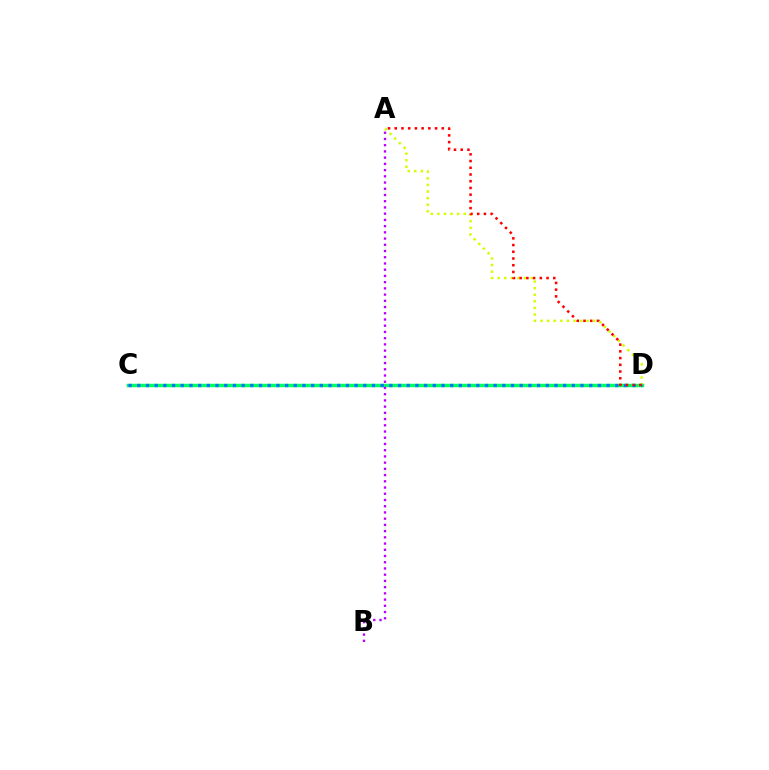{('C', 'D'): [{'color': '#00ff5c', 'line_style': 'solid', 'thickness': 2.51}, {'color': '#0074ff', 'line_style': 'dotted', 'thickness': 2.36}], ('A', 'D'): [{'color': '#d1ff00', 'line_style': 'dotted', 'thickness': 1.79}, {'color': '#ff0000', 'line_style': 'dotted', 'thickness': 1.83}], ('A', 'B'): [{'color': '#b900ff', 'line_style': 'dotted', 'thickness': 1.69}]}